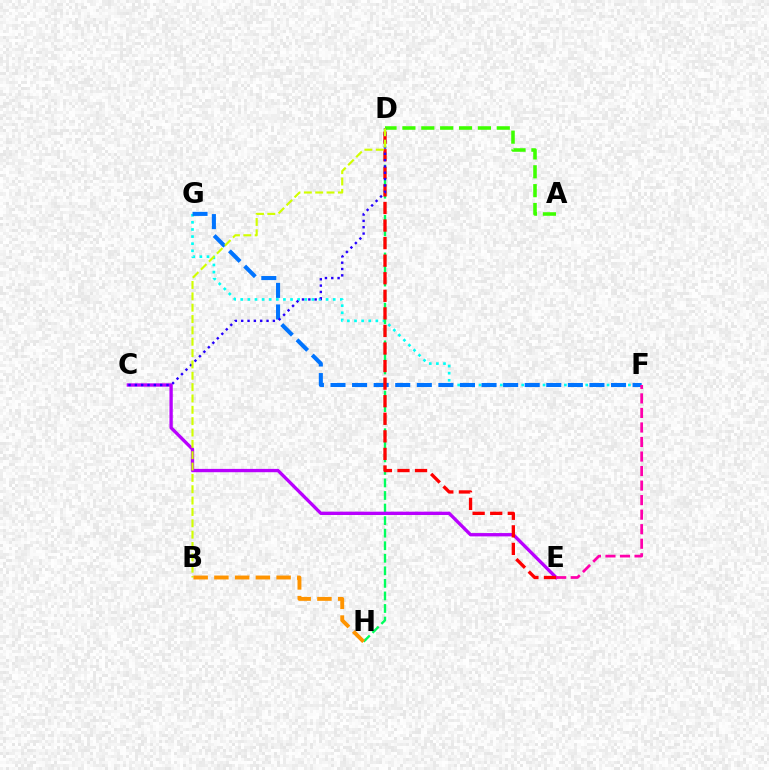{('F', 'G'): [{'color': '#00fff6', 'line_style': 'dotted', 'thickness': 1.93}, {'color': '#0074ff', 'line_style': 'dashed', 'thickness': 2.93}], ('D', 'H'): [{'color': '#00ff5c', 'line_style': 'dashed', 'thickness': 1.71}], ('C', 'E'): [{'color': '#b900ff', 'line_style': 'solid', 'thickness': 2.39}], ('A', 'D'): [{'color': '#3dff00', 'line_style': 'dashed', 'thickness': 2.56}], ('D', 'E'): [{'color': '#ff0000', 'line_style': 'dashed', 'thickness': 2.39}], ('E', 'F'): [{'color': '#ff00ac', 'line_style': 'dashed', 'thickness': 1.97}], ('C', 'D'): [{'color': '#2500ff', 'line_style': 'dotted', 'thickness': 1.72}], ('B', 'D'): [{'color': '#d1ff00', 'line_style': 'dashed', 'thickness': 1.54}], ('B', 'H'): [{'color': '#ff9400', 'line_style': 'dashed', 'thickness': 2.82}]}